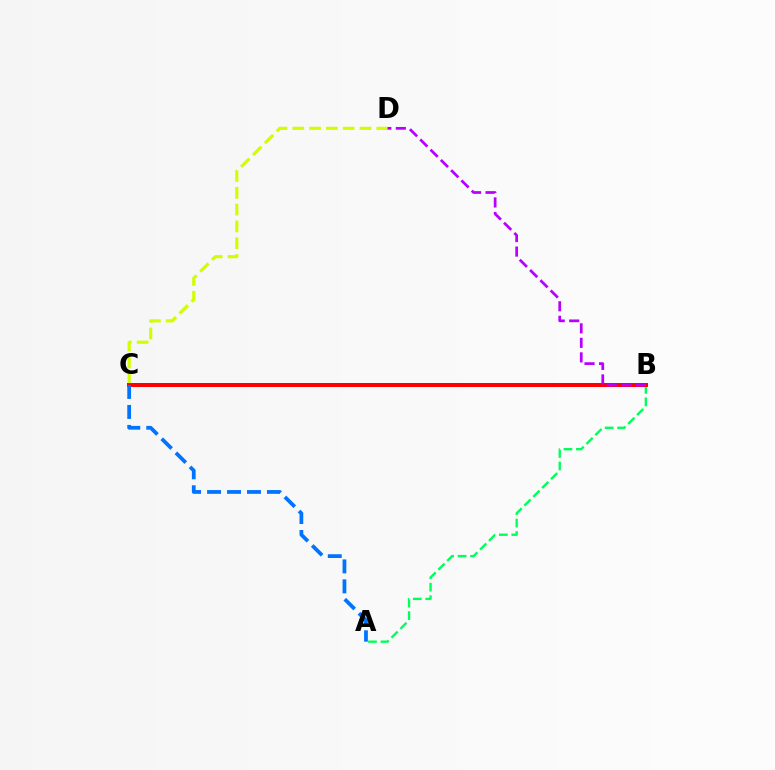{('A', 'B'): [{'color': '#00ff5c', 'line_style': 'dashed', 'thickness': 1.7}], ('C', 'D'): [{'color': '#d1ff00', 'line_style': 'dashed', 'thickness': 2.28}], ('B', 'C'): [{'color': '#ff0000', 'line_style': 'solid', 'thickness': 2.88}], ('A', 'C'): [{'color': '#0074ff', 'line_style': 'dashed', 'thickness': 2.71}], ('B', 'D'): [{'color': '#b900ff', 'line_style': 'dashed', 'thickness': 1.97}]}